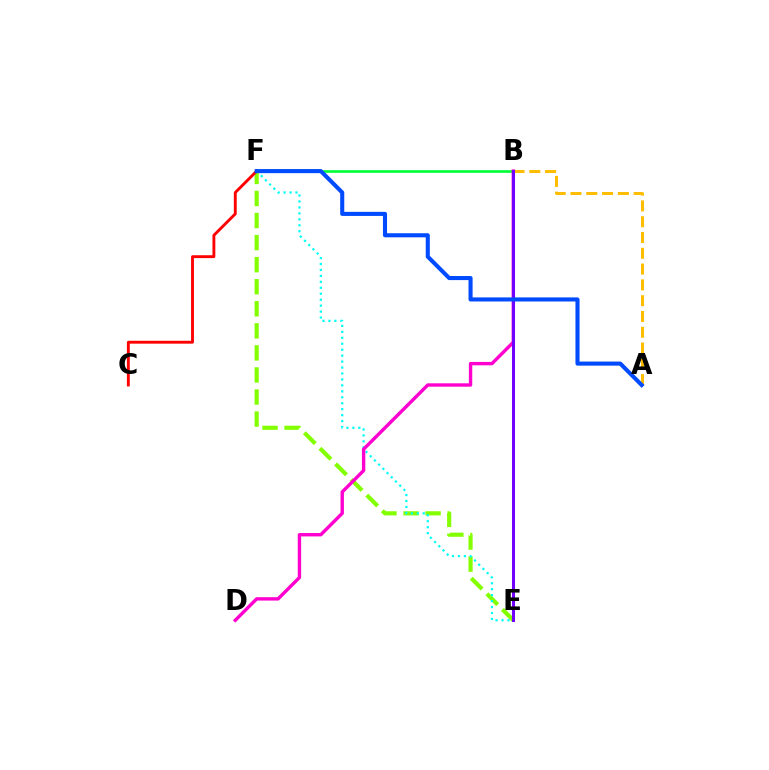{('B', 'F'): [{'color': '#00ff39', 'line_style': 'solid', 'thickness': 1.92}], ('A', 'B'): [{'color': '#ffbd00', 'line_style': 'dashed', 'thickness': 2.15}], ('E', 'F'): [{'color': '#84ff00', 'line_style': 'dashed', 'thickness': 3.0}, {'color': '#00fff6', 'line_style': 'dotted', 'thickness': 1.62}], ('C', 'F'): [{'color': '#ff0000', 'line_style': 'solid', 'thickness': 2.07}], ('B', 'D'): [{'color': '#ff00cf', 'line_style': 'solid', 'thickness': 2.43}], ('B', 'E'): [{'color': '#7200ff', 'line_style': 'solid', 'thickness': 2.18}], ('A', 'F'): [{'color': '#004bff', 'line_style': 'solid', 'thickness': 2.94}]}